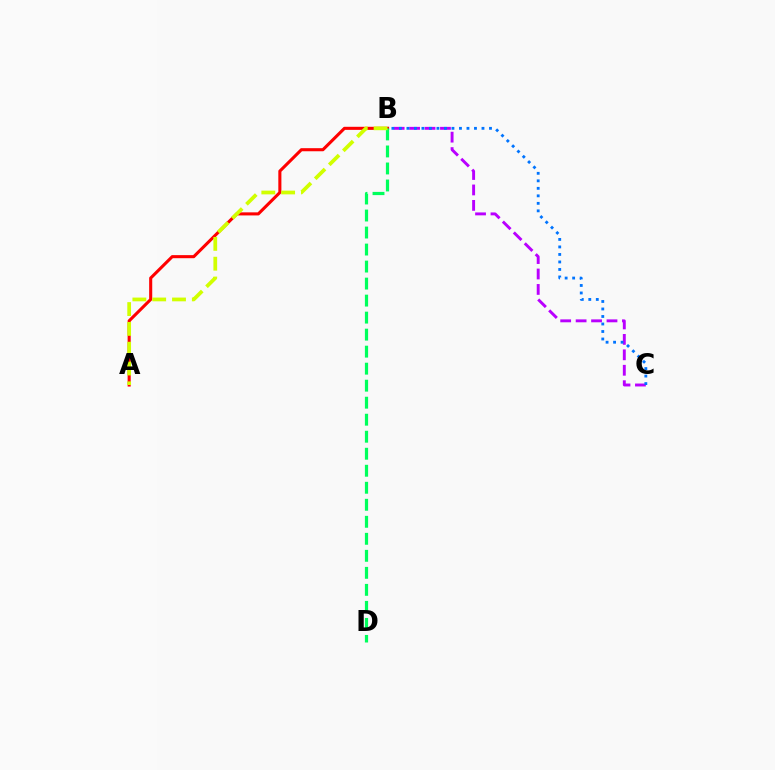{('B', 'C'): [{'color': '#b900ff', 'line_style': 'dashed', 'thickness': 2.1}, {'color': '#0074ff', 'line_style': 'dotted', 'thickness': 2.04}], ('A', 'B'): [{'color': '#ff0000', 'line_style': 'solid', 'thickness': 2.21}, {'color': '#d1ff00', 'line_style': 'dashed', 'thickness': 2.69}], ('B', 'D'): [{'color': '#00ff5c', 'line_style': 'dashed', 'thickness': 2.31}]}